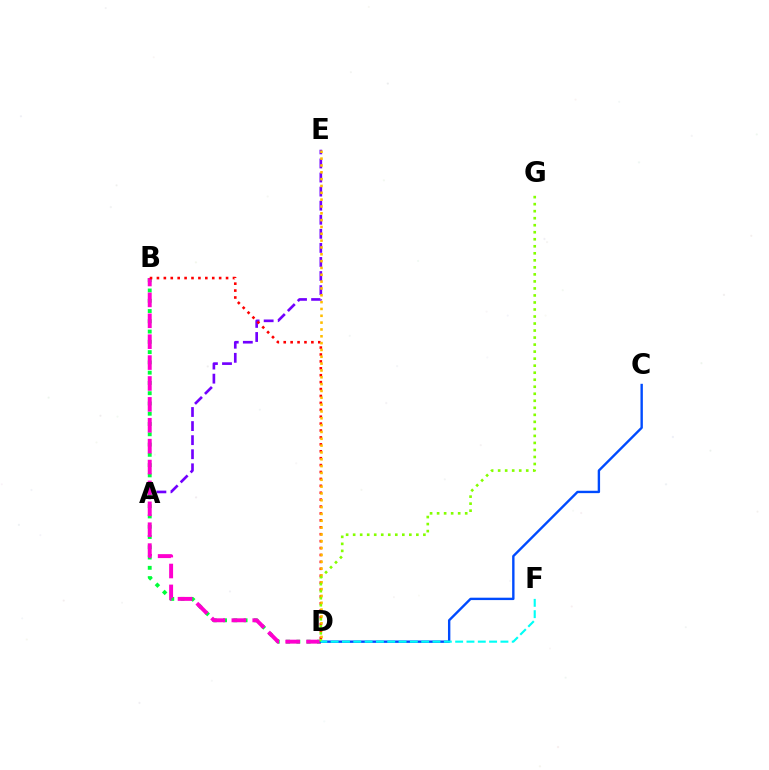{('A', 'E'): [{'color': '#7200ff', 'line_style': 'dashed', 'thickness': 1.91}], ('B', 'D'): [{'color': '#00ff39', 'line_style': 'dotted', 'thickness': 2.79}, {'color': '#ff00cf', 'line_style': 'dashed', 'thickness': 2.84}, {'color': '#ff0000', 'line_style': 'dotted', 'thickness': 1.88}], ('C', 'D'): [{'color': '#004bff', 'line_style': 'solid', 'thickness': 1.72}], ('D', 'E'): [{'color': '#ffbd00', 'line_style': 'dotted', 'thickness': 1.86}], ('D', 'G'): [{'color': '#84ff00', 'line_style': 'dotted', 'thickness': 1.91}], ('D', 'F'): [{'color': '#00fff6', 'line_style': 'dashed', 'thickness': 1.54}]}